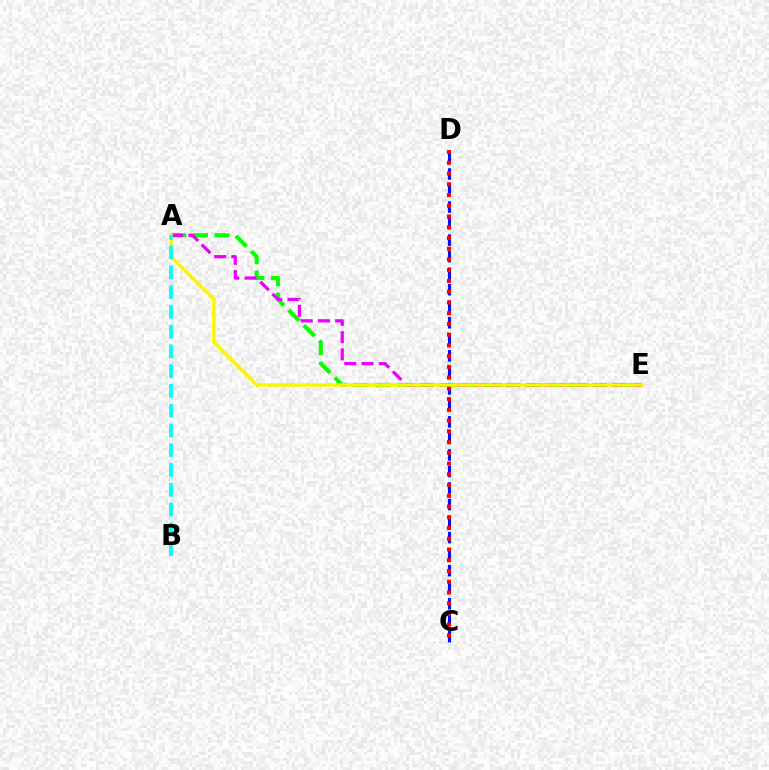{('A', 'E'): [{'color': '#08ff00', 'line_style': 'dashed', 'thickness': 2.95}, {'color': '#ee00ff', 'line_style': 'dashed', 'thickness': 2.35}, {'color': '#fcf500', 'line_style': 'solid', 'thickness': 2.44}], ('C', 'D'): [{'color': '#0010ff', 'line_style': 'dashed', 'thickness': 2.24}, {'color': '#ff0000', 'line_style': 'dotted', 'thickness': 2.92}], ('A', 'B'): [{'color': '#00fff6', 'line_style': 'dashed', 'thickness': 2.69}]}